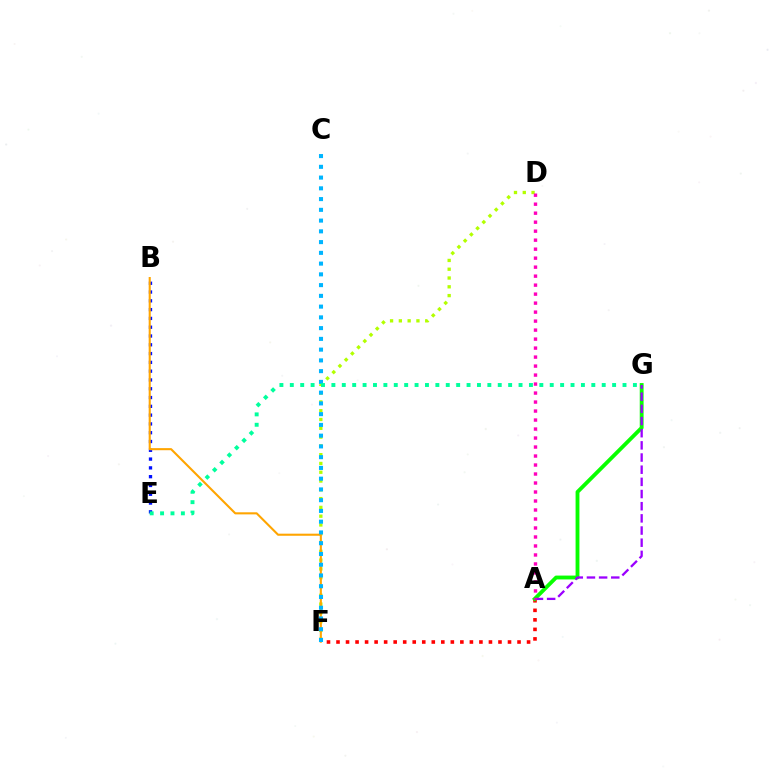{('B', 'E'): [{'color': '#0010ff', 'line_style': 'dotted', 'thickness': 2.39}], ('D', 'F'): [{'color': '#b3ff00', 'line_style': 'dotted', 'thickness': 2.39}], ('B', 'F'): [{'color': '#ffa500', 'line_style': 'solid', 'thickness': 1.51}], ('A', 'F'): [{'color': '#ff0000', 'line_style': 'dotted', 'thickness': 2.59}], ('A', 'G'): [{'color': '#08ff00', 'line_style': 'solid', 'thickness': 2.77}, {'color': '#9b00ff', 'line_style': 'dashed', 'thickness': 1.65}], ('C', 'F'): [{'color': '#00b5ff', 'line_style': 'dotted', 'thickness': 2.92}], ('E', 'G'): [{'color': '#00ff9d', 'line_style': 'dotted', 'thickness': 2.82}], ('A', 'D'): [{'color': '#ff00bd', 'line_style': 'dotted', 'thickness': 2.44}]}